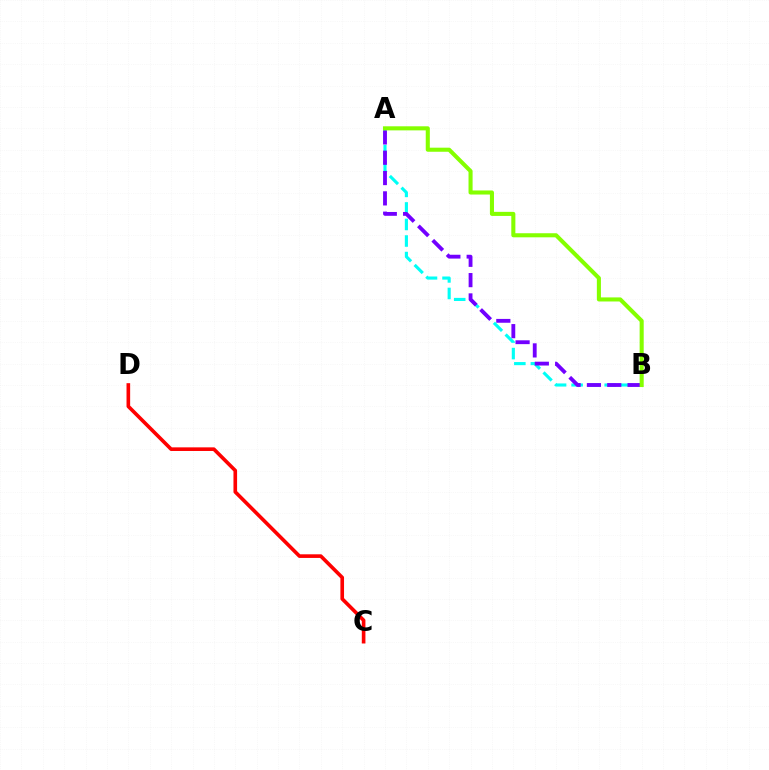{('A', 'B'): [{'color': '#00fff6', 'line_style': 'dashed', 'thickness': 2.25}, {'color': '#7200ff', 'line_style': 'dashed', 'thickness': 2.76}, {'color': '#84ff00', 'line_style': 'solid', 'thickness': 2.93}], ('C', 'D'): [{'color': '#ff0000', 'line_style': 'solid', 'thickness': 2.61}]}